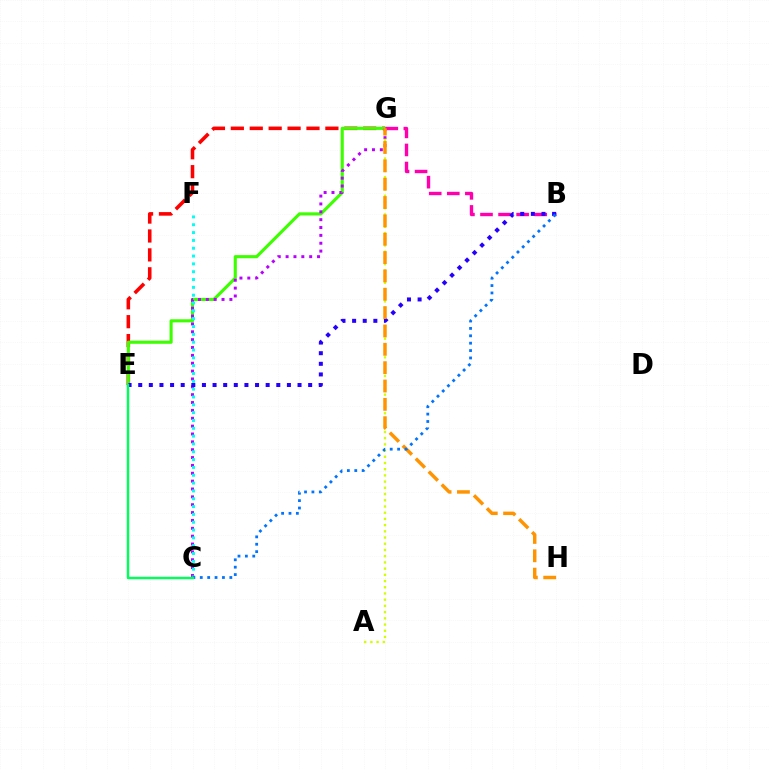{('E', 'G'): [{'color': '#ff0000', 'line_style': 'dashed', 'thickness': 2.57}, {'color': '#3dff00', 'line_style': 'solid', 'thickness': 2.24}], ('C', 'G'): [{'color': '#b900ff', 'line_style': 'dotted', 'thickness': 2.14}], ('A', 'G'): [{'color': '#d1ff00', 'line_style': 'dotted', 'thickness': 1.69}], ('B', 'G'): [{'color': '#ff00ac', 'line_style': 'dashed', 'thickness': 2.45}], ('B', 'E'): [{'color': '#2500ff', 'line_style': 'dotted', 'thickness': 2.89}], ('C', 'F'): [{'color': '#00fff6', 'line_style': 'dotted', 'thickness': 2.13}], ('G', 'H'): [{'color': '#ff9400', 'line_style': 'dashed', 'thickness': 2.49}], ('B', 'C'): [{'color': '#0074ff', 'line_style': 'dotted', 'thickness': 2.01}], ('C', 'E'): [{'color': '#00ff5c', 'line_style': 'solid', 'thickness': 1.76}]}